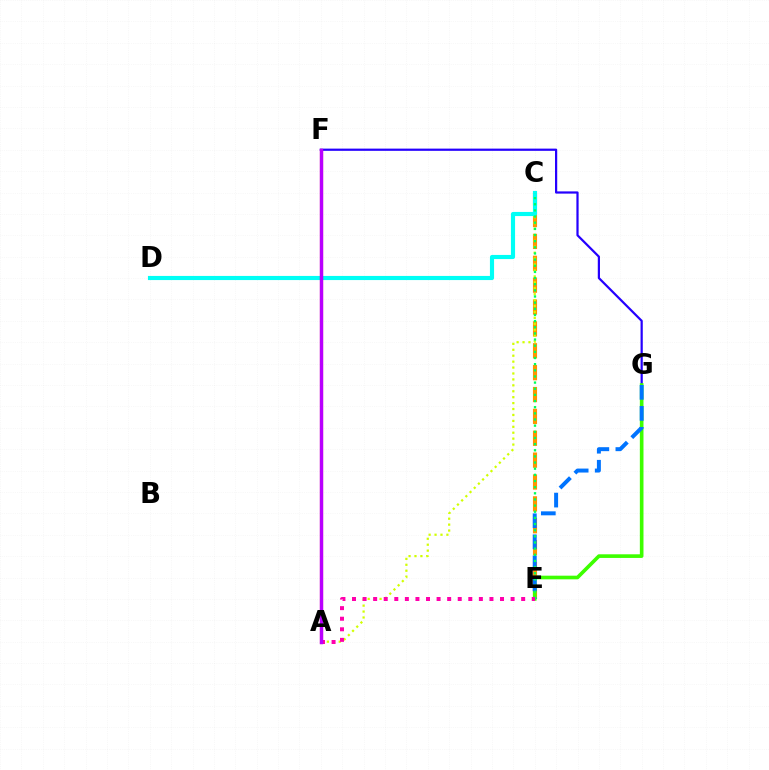{('C', 'E'): [{'color': '#ff9400', 'line_style': 'dashed', 'thickness': 2.97}, {'color': '#00ff5c', 'line_style': 'dotted', 'thickness': 1.67}], ('F', 'G'): [{'color': '#2500ff', 'line_style': 'solid', 'thickness': 1.6}], ('E', 'G'): [{'color': '#3dff00', 'line_style': 'solid', 'thickness': 2.62}, {'color': '#0074ff', 'line_style': 'dashed', 'thickness': 2.86}], ('A', 'C'): [{'color': '#d1ff00', 'line_style': 'dotted', 'thickness': 1.61}], ('C', 'D'): [{'color': '#00fff6', 'line_style': 'solid', 'thickness': 2.97}], ('A', 'E'): [{'color': '#ff00ac', 'line_style': 'dotted', 'thickness': 2.87}], ('A', 'F'): [{'color': '#ff0000', 'line_style': 'solid', 'thickness': 2.24}, {'color': '#b900ff', 'line_style': 'solid', 'thickness': 2.43}]}